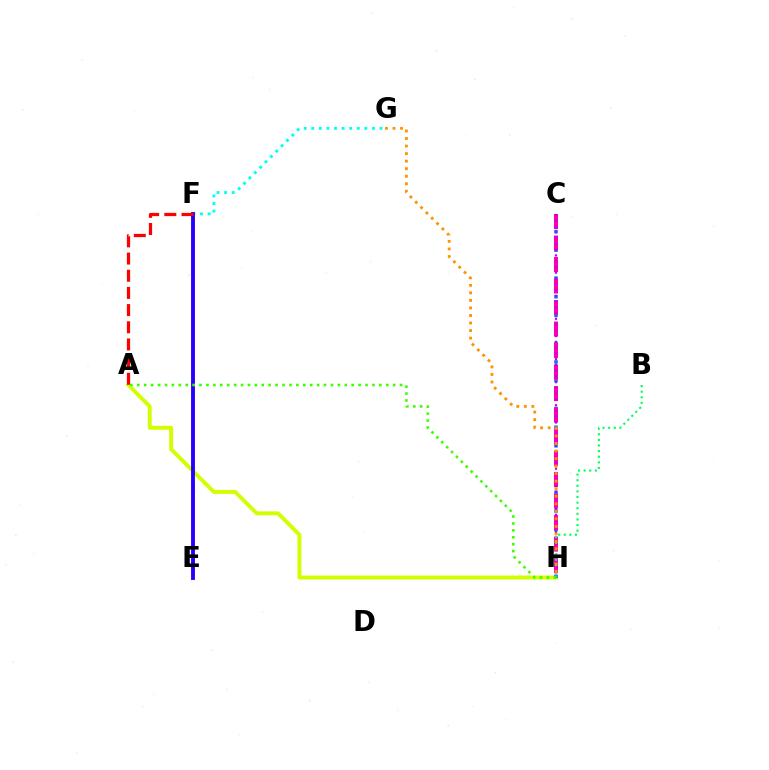{('F', 'G'): [{'color': '#00fff6', 'line_style': 'dotted', 'thickness': 2.06}], ('A', 'H'): [{'color': '#d1ff00', 'line_style': 'solid', 'thickness': 2.81}, {'color': '#3dff00', 'line_style': 'dotted', 'thickness': 1.88}], ('C', 'H'): [{'color': '#0074ff', 'line_style': 'dotted', 'thickness': 2.53}, {'color': '#ff00ac', 'line_style': 'dashed', 'thickness': 2.92}, {'color': '#b900ff', 'line_style': 'dotted', 'thickness': 1.57}], ('E', 'F'): [{'color': '#2500ff', 'line_style': 'solid', 'thickness': 2.79}], ('A', 'F'): [{'color': '#ff0000', 'line_style': 'dashed', 'thickness': 2.33}], ('B', 'H'): [{'color': '#00ff5c', 'line_style': 'dotted', 'thickness': 1.52}], ('G', 'H'): [{'color': '#ff9400', 'line_style': 'dotted', 'thickness': 2.05}]}